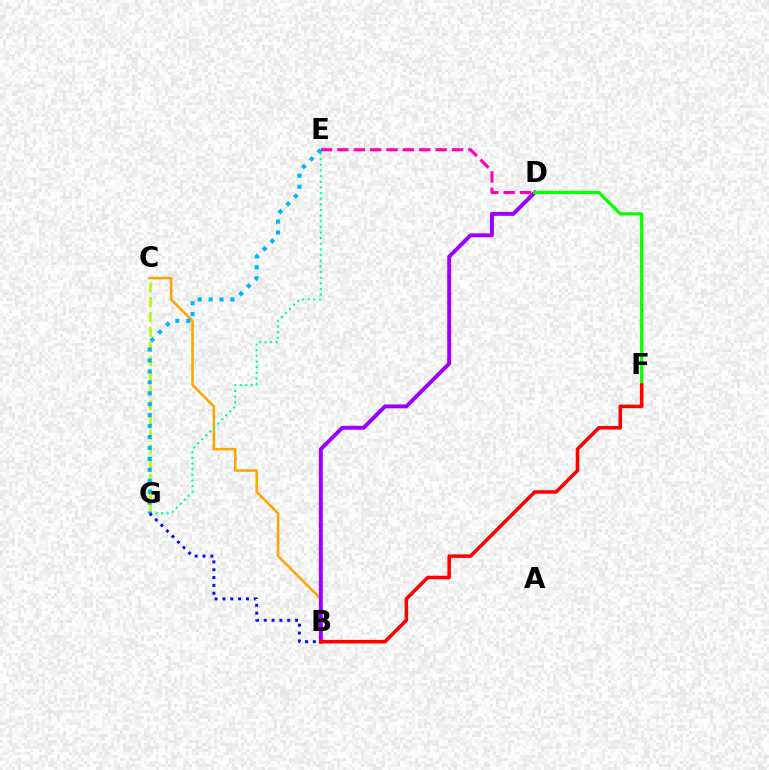{('B', 'C'): [{'color': '#ffa500', 'line_style': 'solid', 'thickness': 1.84}], ('B', 'D'): [{'color': '#9b00ff', 'line_style': 'solid', 'thickness': 2.82}], ('D', 'F'): [{'color': '#08ff00', 'line_style': 'solid', 'thickness': 2.31}], ('C', 'G'): [{'color': '#b3ff00', 'line_style': 'dashed', 'thickness': 2.0}], ('B', 'F'): [{'color': '#ff0000', 'line_style': 'solid', 'thickness': 2.54}], ('E', 'G'): [{'color': '#00ff9d', 'line_style': 'dotted', 'thickness': 1.53}, {'color': '#00b5ff', 'line_style': 'dotted', 'thickness': 2.97}], ('D', 'E'): [{'color': '#ff00bd', 'line_style': 'dashed', 'thickness': 2.22}], ('B', 'G'): [{'color': '#0010ff', 'line_style': 'dotted', 'thickness': 2.13}]}